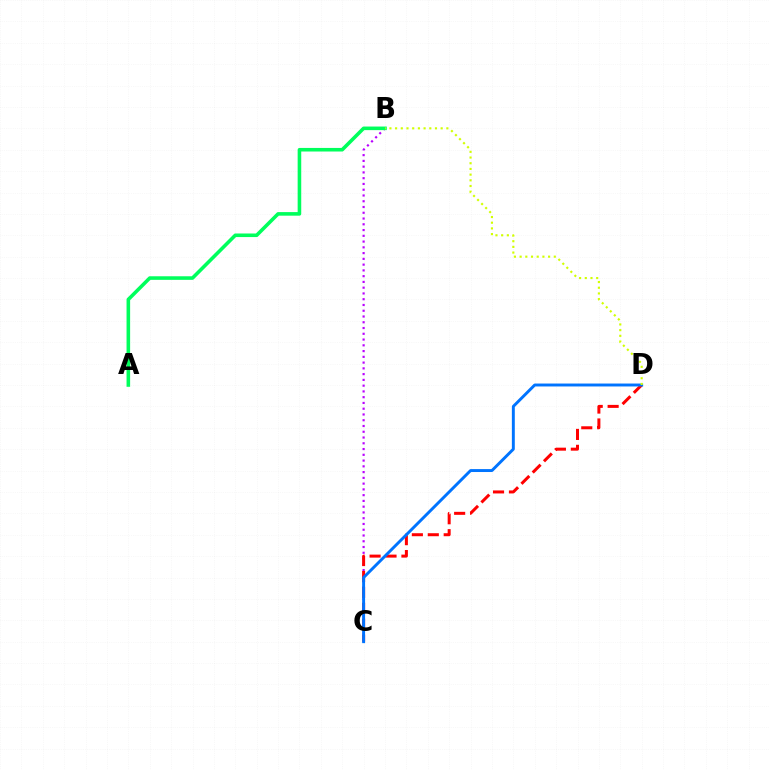{('B', 'C'): [{'color': '#b900ff', 'line_style': 'dotted', 'thickness': 1.57}], ('A', 'B'): [{'color': '#00ff5c', 'line_style': 'solid', 'thickness': 2.58}], ('C', 'D'): [{'color': '#ff0000', 'line_style': 'dashed', 'thickness': 2.16}, {'color': '#0074ff', 'line_style': 'solid', 'thickness': 2.11}], ('B', 'D'): [{'color': '#d1ff00', 'line_style': 'dotted', 'thickness': 1.55}]}